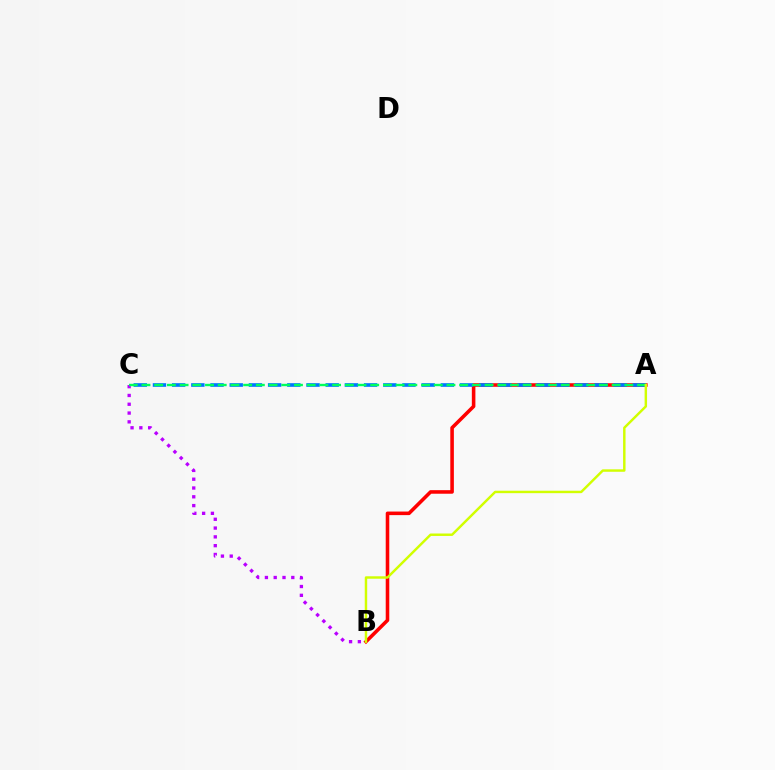{('B', 'C'): [{'color': '#b900ff', 'line_style': 'dotted', 'thickness': 2.39}], ('A', 'B'): [{'color': '#ff0000', 'line_style': 'solid', 'thickness': 2.57}, {'color': '#d1ff00', 'line_style': 'solid', 'thickness': 1.76}], ('A', 'C'): [{'color': '#0074ff', 'line_style': 'dashed', 'thickness': 2.61}, {'color': '#00ff5c', 'line_style': 'dashed', 'thickness': 1.73}]}